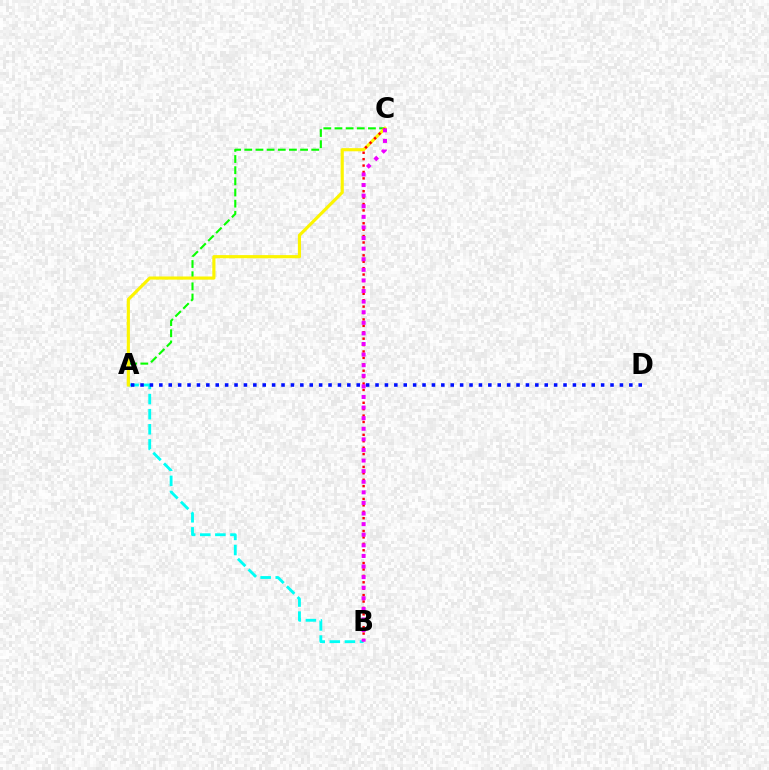{('A', 'C'): [{'color': '#08ff00', 'line_style': 'dashed', 'thickness': 1.52}, {'color': '#fcf500', 'line_style': 'solid', 'thickness': 2.26}], ('A', 'B'): [{'color': '#00fff6', 'line_style': 'dashed', 'thickness': 2.05}], ('B', 'C'): [{'color': '#ff0000', 'line_style': 'dotted', 'thickness': 1.74}, {'color': '#ee00ff', 'line_style': 'dotted', 'thickness': 2.88}], ('A', 'D'): [{'color': '#0010ff', 'line_style': 'dotted', 'thickness': 2.55}]}